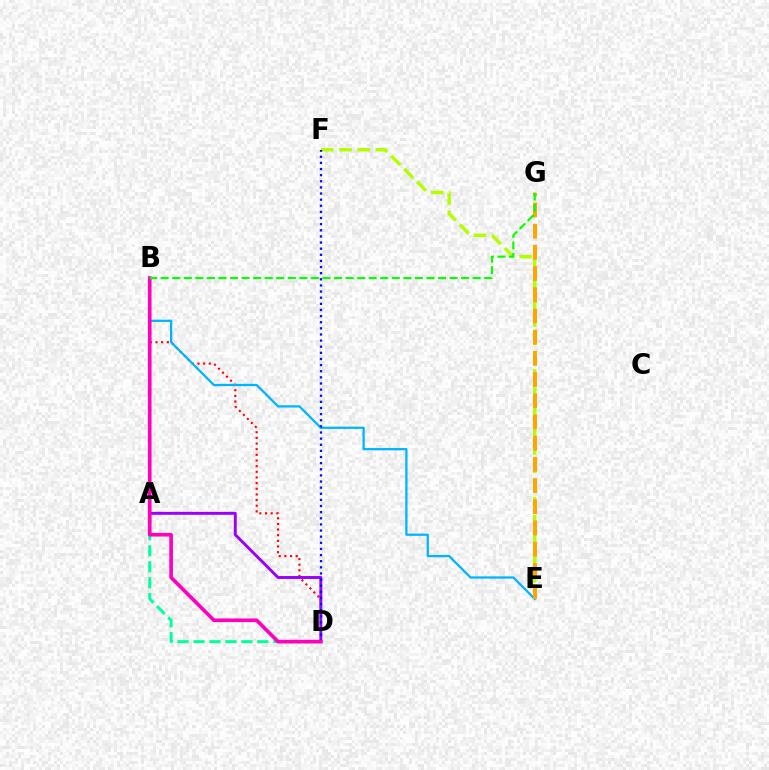{('E', 'F'): [{'color': '#b3ff00', 'line_style': 'dashed', 'thickness': 2.48}], ('B', 'D'): [{'color': '#ff0000', 'line_style': 'dotted', 'thickness': 1.54}, {'color': '#ff00bd', 'line_style': 'solid', 'thickness': 2.63}], ('B', 'E'): [{'color': '#00b5ff', 'line_style': 'solid', 'thickness': 1.63}], ('A', 'D'): [{'color': '#00ff9d', 'line_style': 'dashed', 'thickness': 2.17}, {'color': '#9b00ff', 'line_style': 'solid', 'thickness': 2.12}], ('E', 'G'): [{'color': '#ffa500', 'line_style': 'dashed', 'thickness': 2.88}], ('D', 'F'): [{'color': '#0010ff', 'line_style': 'dotted', 'thickness': 1.66}], ('B', 'G'): [{'color': '#08ff00', 'line_style': 'dashed', 'thickness': 1.57}]}